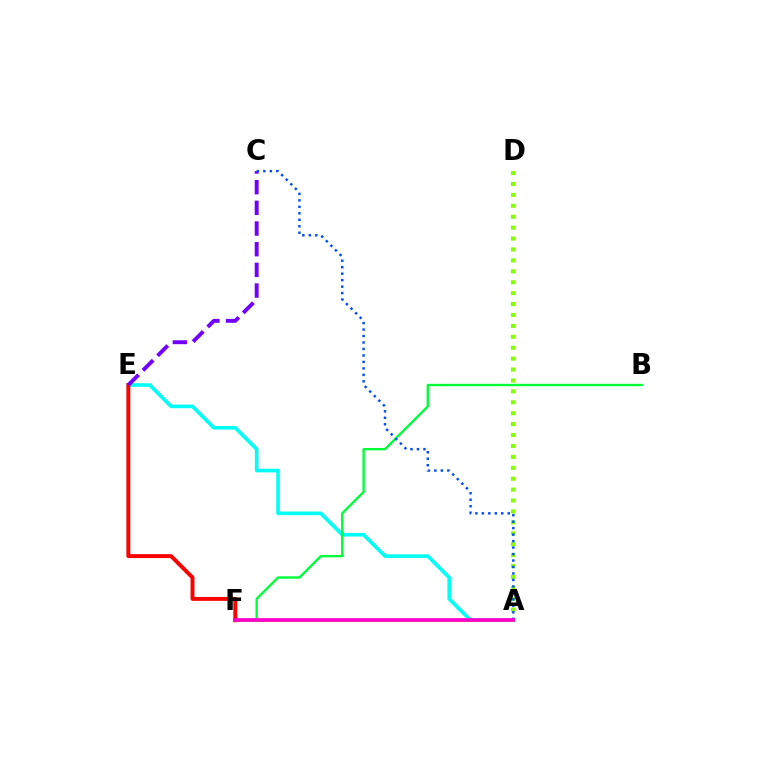{('A', 'E'): [{'color': '#00fff6', 'line_style': 'solid', 'thickness': 2.6}], ('E', 'F'): [{'color': '#ff0000', 'line_style': 'solid', 'thickness': 2.82}], ('C', 'E'): [{'color': '#7200ff', 'line_style': 'dashed', 'thickness': 2.81}], ('A', 'D'): [{'color': '#84ff00', 'line_style': 'dotted', 'thickness': 2.97}], ('A', 'F'): [{'color': '#ffbd00', 'line_style': 'solid', 'thickness': 2.08}, {'color': '#ff00cf', 'line_style': 'solid', 'thickness': 2.69}], ('B', 'F'): [{'color': '#00ff39', 'line_style': 'solid', 'thickness': 1.71}], ('A', 'C'): [{'color': '#004bff', 'line_style': 'dotted', 'thickness': 1.76}]}